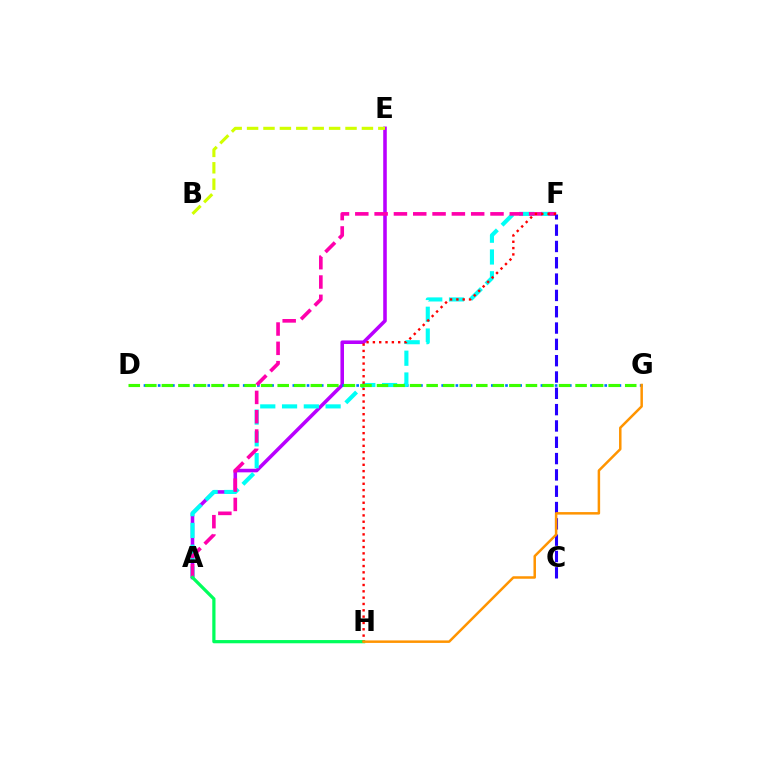{('A', 'E'): [{'color': '#b900ff', 'line_style': 'solid', 'thickness': 2.57}], ('D', 'G'): [{'color': '#0074ff', 'line_style': 'dotted', 'thickness': 1.93}, {'color': '#3dff00', 'line_style': 'dashed', 'thickness': 2.25}], ('A', 'F'): [{'color': '#00fff6', 'line_style': 'dashed', 'thickness': 2.96}, {'color': '#ff00ac', 'line_style': 'dashed', 'thickness': 2.62}], ('C', 'F'): [{'color': '#2500ff', 'line_style': 'dashed', 'thickness': 2.22}], ('A', 'H'): [{'color': '#00ff5c', 'line_style': 'solid', 'thickness': 2.32}], ('F', 'H'): [{'color': '#ff0000', 'line_style': 'dotted', 'thickness': 1.72}], ('B', 'E'): [{'color': '#d1ff00', 'line_style': 'dashed', 'thickness': 2.23}], ('G', 'H'): [{'color': '#ff9400', 'line_style': 'solid', 'thickness': 1.8}]}